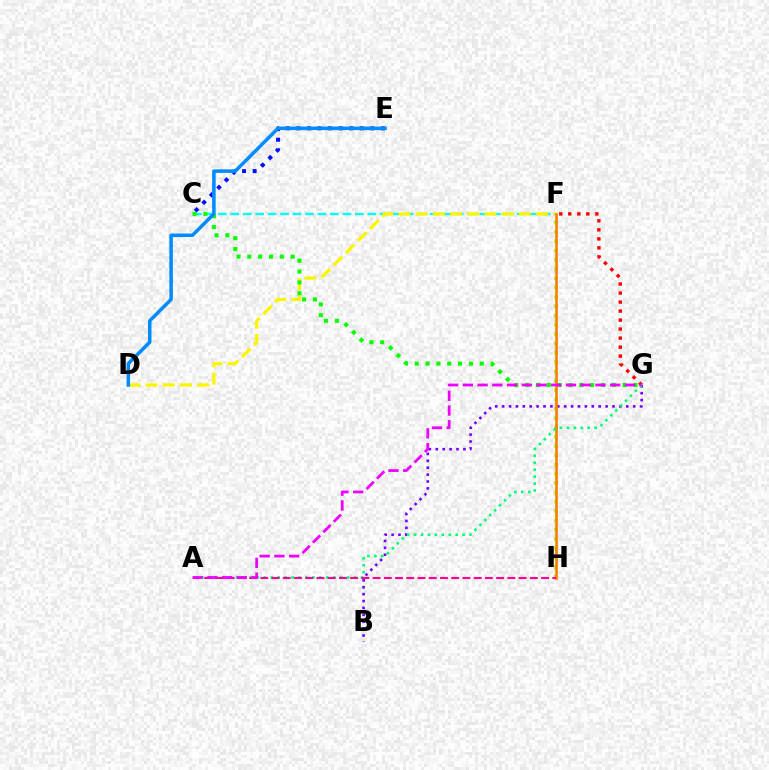{('C', 'F'): [{'color': '#00fff6', 'line_style': 'dashed', 'thickness': 1.69}], ('C', 'E'): [{'color': '#0010ff', 'line_style': 'dotted', 'thickness': 2.87}], ('D', 'F'): [{'color': '#fcf500', 'line_style': 'dashed', 'thickness': 2.34}], ('F', 'H'): [{'color': '#84ff00', 'line_style': 'dotted', 'thickness': 2.53}, {'color': '#ff7c00', 'line_style': 'solid', 'thickness': 1.87}], ('B', 'G'): [{'color': '#7200ff', 'line_style': 'dotted', 'thickness': 1.87}], ('F', 'G'): [{'color': '#ff0000', 'line_style': 'dotted', 'thickness': 2.45}], ('A', 'G'): [{'color': '#00ff74', 'line_style': 'dotted', 'thickness': 1.89}, {'color': '#ee00ff', 'line_style': 'dashed', 'thickness': 2.0}], ('C', 'G'): [{'color': '#08ff00', 'line_style': 'dotted', 'thickness': 2.94}], ('D', 'E'): [{'color': '#008cff', 'line_style': 'solid', 'thickness': 2.54}], ('A', 'H'): [{'color': '#ff0094', 'line_style': 'dashed', 'thickness': 1.53}]}